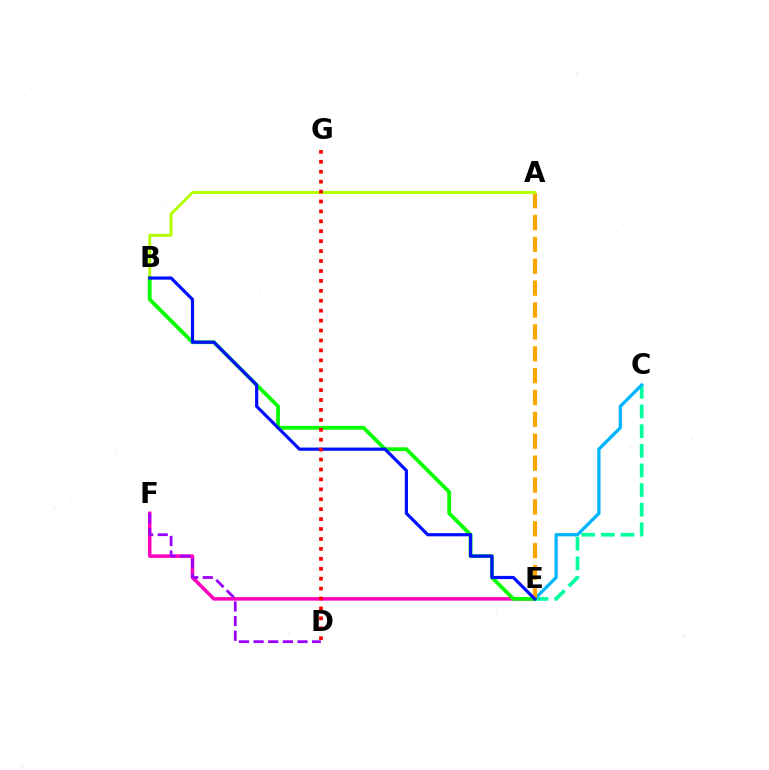{('C', 'E'): [{'color': '#00ff9d', 'line_style': 'dashed', 'thickness': 2.67}, {'color': '#00b5ff', 'line_style': 'solid', 'thickness': 2.35}], ('A', 'E'): [{'color': '#ffa500', 'line_style': 'dashed', 'thickness': 2.97}], ('A', 'B'): [{'color': '#b3ff00', 'line_style': 'solid', 'thickness': 2.1}], ('E', 'F'): [{'color': '#ff00bd', 'line_style': 'solid', 'thickness': 2.53}], ('B', 'E'): [{'color': '#08ff00', 'line_style': 'solid', 'thickness': 2.72}, {'color': '#0010ff', 'line_style': 'solid', 'thickness': 2.3}], ('D', 'F'): [{'color': '#9b00ff', 'line_style': 'dashed', 'thickness': 1.99}], ('D', 'G'): [{'color': '#ff0000', 'line_style': 'dotted', 'thickness': 2.7}]}